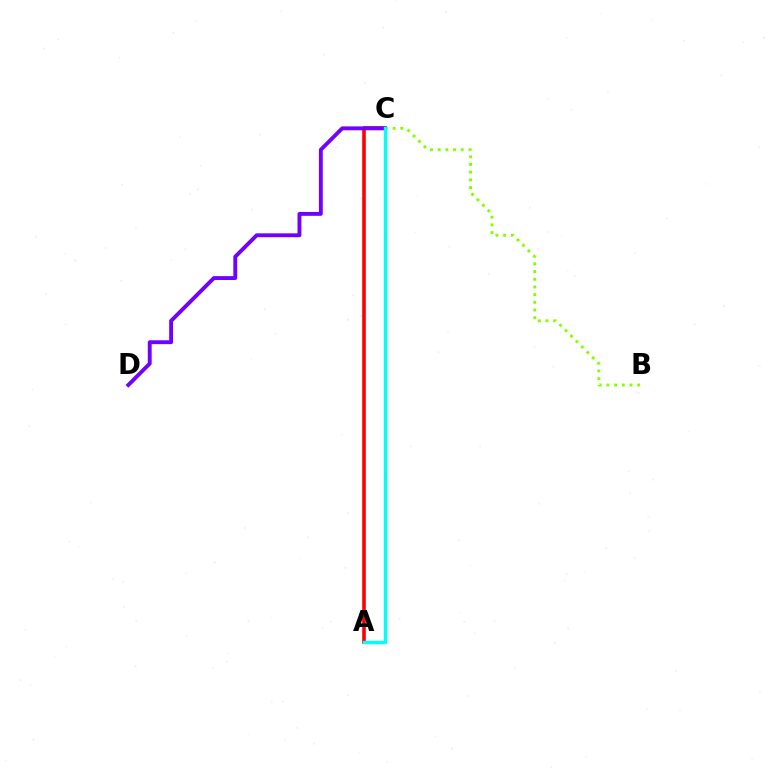{('A', 'C'): [{'color': '#ff0000', 'line_style': 'solid', 'thickness': 2.59}, {'color': '#00fff6', 'line_style': 'solid', 'thickness': 2.42}], ('C', 'D'): [{'color': '#7200ff', 'line_style': 'solid', 'thickness': 2.79}], ('B', 'C'): [{'color': '#84ff00', 'line_style': 'dotted', 'thickness': 2.09}]}